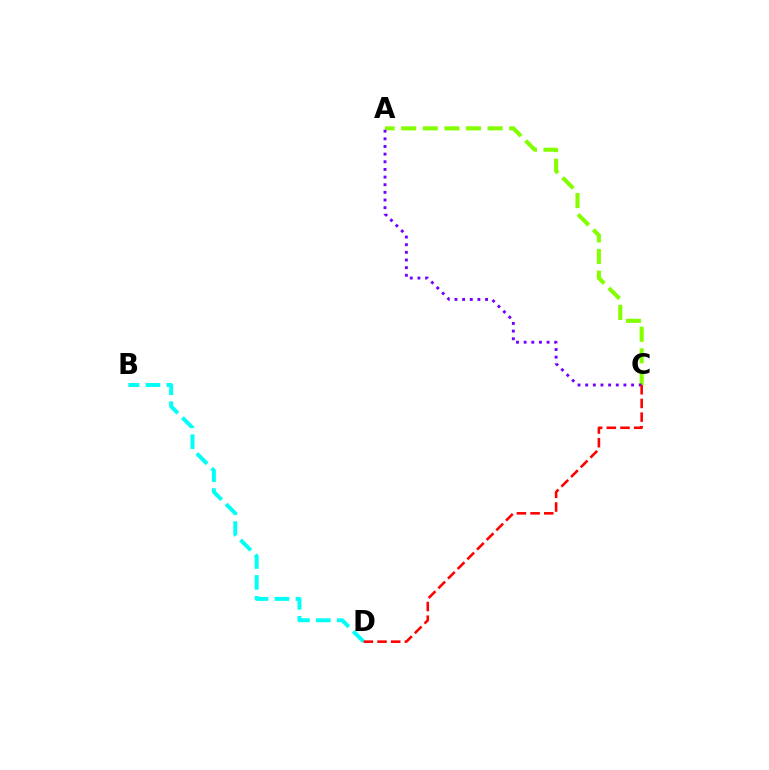{('B', 'D'): [{'color': '#00fff6', 'line_style': 'dashed', 'thickness': 2.84}], ('A', 'C'): [{'color': '#84ff00', 'line_style': 'dashed', 'thickness': 2.93}, {'color': '#7200ff', 'line_style': 'dotted', 'thickness': 2.08}], ('C', 'D'): [{'color': '#ff0000', 'line_style': 'dashed', 'thickness': 1.86}]}